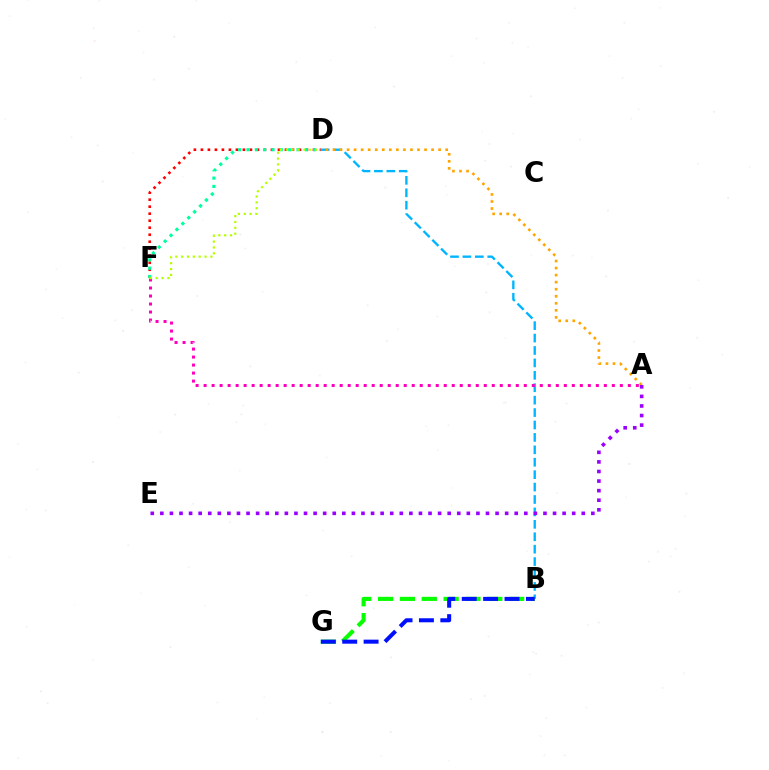{('D', 'F'): [{'color': '#ff0000', 'line_style': 'dotted', 'thickness': 1.9}, {'color': '#00ff9d', 'line_style': 'dotted', 'thickness': 2.26}, {'color': '#b3ff00', 'line_style': 'dotted', 'thickness': 1.59}], ('B', 'G'): [{'color': '#08ff00', 'line_style': 'dashed', 'thickness': 2.97}, {'color': '#0010ff', 'line_style': 'dashed', 'thickness': 2.91}], ('B', 'D'): [{'color': '#00b5ff', 'line_style': 'dashed', 'thickness': 1.69}], ('A', 'D'): [{'color': '#ffa500', 'line_style': 'dotted', 'thickness': 1.91}], ('A', 'F'): [{'color': '#ff00bd', 'line_style': 'dotted', 'thickness': 2.17}], ('A', 'E'): [{'color': '#9b00ff', 'line_style': 'dotted', 'thickness': 2.6}]}